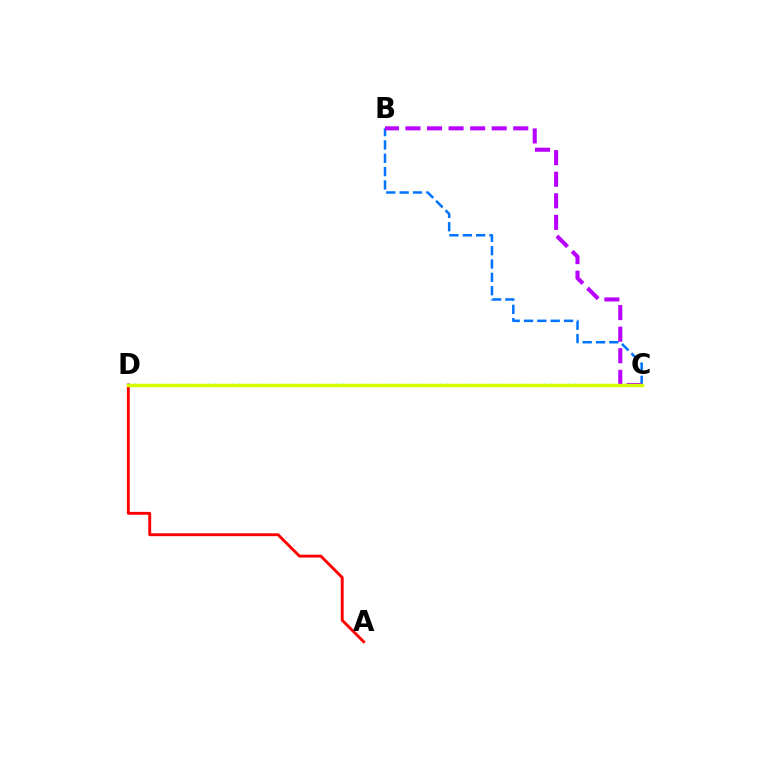{('B', 'C'): [{'color': '#0074ff', 'line_style': 'dashed', 'thickness': 1.81}, {'color': '#b900ff', 'line_style': 'dashed', 'thickness': 2.93}], ('C', 'D'): [{'color': '#00ff5c', 'line_style': 'dotted', 'thickness': 1.66}, {'color': '#d1ff00', 'line_style': 'solid', 'thickness': 2.46}], ('A', 'D'): [{'color': '#ff0000', 'line_style': 'solid', 'thickness': 2.08}]}